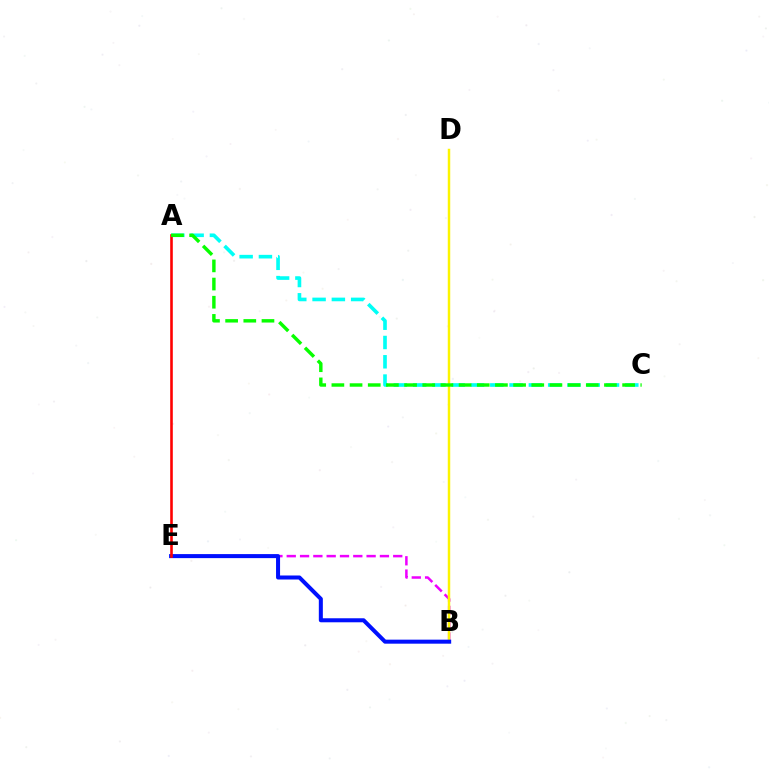{('B', 'E'): [{'color': '#ee00ff', 'line_style': 'dashed', 'thickness': 1.81}, {'color': '#0010ff', 'line_style': 'solid', 'thickness': 2.9}], ('A', 'C'): [{'color': '#00fff6', 'line_style': 'dashed', 'thickness': 2.62}, {'color': '#08ff00', 'line_style': 'dashed', 'thickness': 2.47}], ('B', 'D'): [{'color': '#fcf500', 'line_style': 'solid', 'thickness': 1.78}], ('A', 'E'): [{'color': '#ff0000', 'line_style': 'solid', 'thickness': 1.88}]}